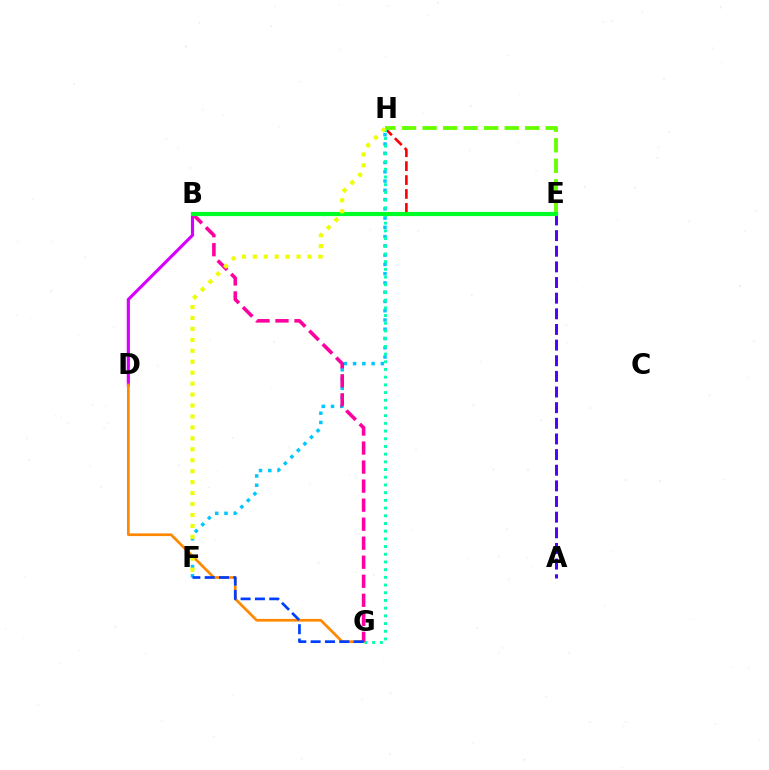{('F', 'H'): [{'color': '#00c7ff', 'line_style': 'dotted', 'thickness': 2.52}, {'color': '#eeff00', 'line_style': 'dotted', 'thickness': 2.97}], ('E', 'H'): [{'color': '#ff0000', 'line_style': 'dashed', 'thickness': 1.89}, {'color': '#66ff00', 'line_style': 'dashed', 'thickness': 2.79}], ('A', 'E'): [{'color': '#4f00ff', 'line_style': 'dashed', 'thickness': 2.12}], ('B', 'D'): [{'color': '#d600ff', 'line_style': 'solid', 'thickness': 2.26}], ('D', 'G'): [{'color': '#ff8800', 'line_style': 'solid', 'thickness': 1.94}], ('G', 'H'): [{'color': '#00ffaf', 'line_style': 'dotted', 'thickness': 2.09}], ('B', 'G'): [{'color': '#ff00a0', 'line_style': 'dashed', 'thickness': 2.58}], ('B', 'E'): [{'color': '#00ff27', 'line_style': 'solid', 'thickness': 2.99}], ('F', 'G'): [{'color': '#003fff', 'line_style': 'dashed', 'thickness': 1.95}]}